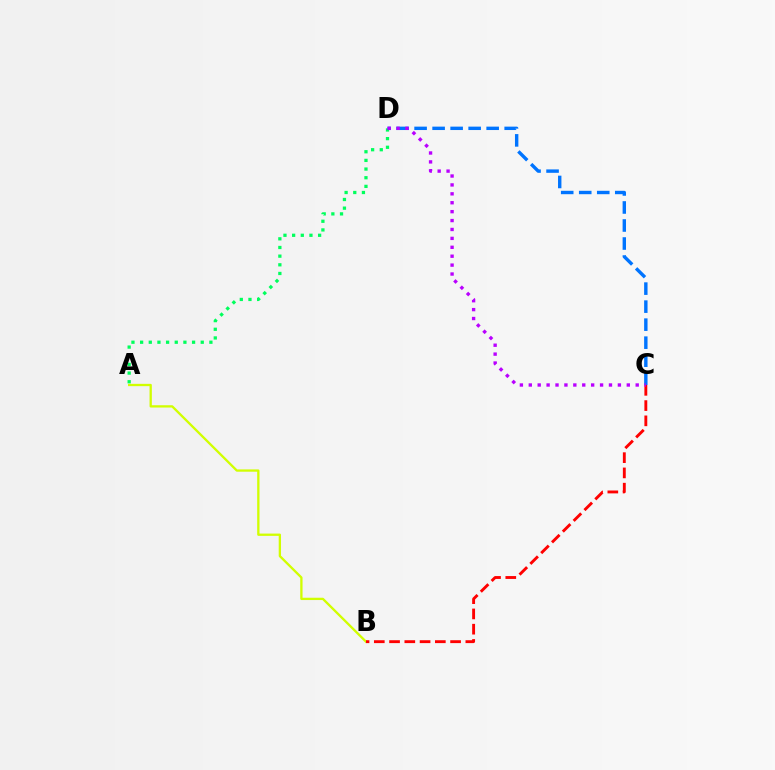{('A', 'B'): [{'color': '#d1ff00', 'line_style': 'solid', 'thickness': 1.66}], ('A', 'D'): [{'color': '#00ff5c', 'line_style': 'dotted', 'thickness': 2.35}], ('C', 'D'): [{'color': '#0074ff', 'line_style': 'dashed', 'thickness': 2.45}, {'color': '#b900ff', 'line_style': 'dotted', 'thickness': 2.42}], ('B', 'C'): [{'color': '#ff0000', 'line_style': 'dashed', 'thickness': 2.07}]}